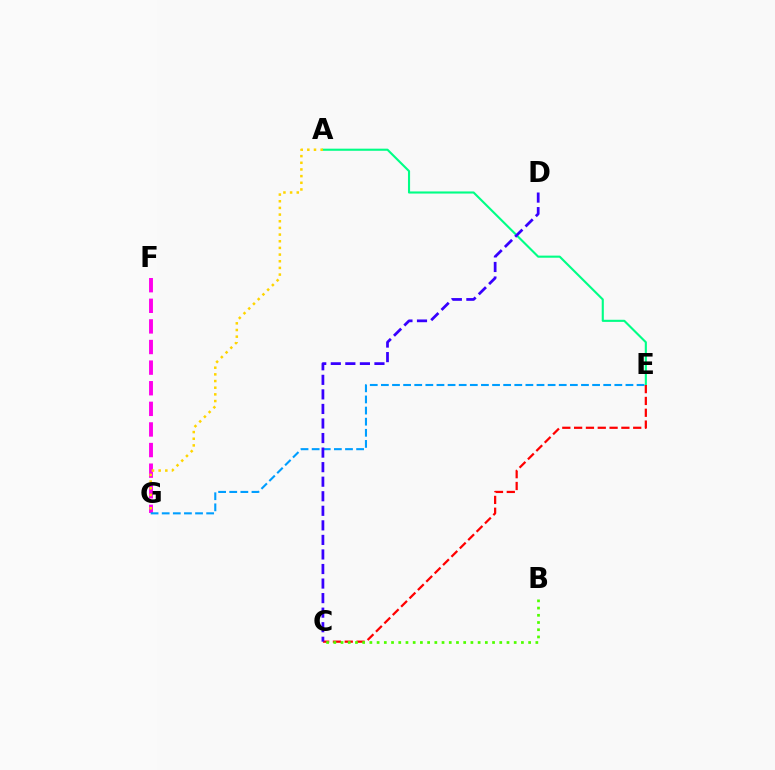{('F', 'G'): [{'color': '#ff00ed', 'line_style': 'dashed', 'thickness': 2.8}], ('E', 'G'): [{'color': '#009eff', 'line_style': 'dashed', 'thickness': 1.51}], ('A', 'E'): [{'color': '#00ff86', 'line_style': 'solid', 'thickness': 1.52}], ('C', 'E'): [{'color': '#ff0000', 'line_style': 'dashed', 'thickness': 1.61}], ('C', 'D'): [{'color': '#3700ff', 'line_style': 'dashed', 'thickness': 1.98}], ('B', 'C'): [{'color': '#4fff00', 'line_style': 'dotted', 'thickness': 1.96}], ('A', 'G'): [{'color': '#ffd500', 'line_style': 'dotted', 'thickness': 1.81}]}